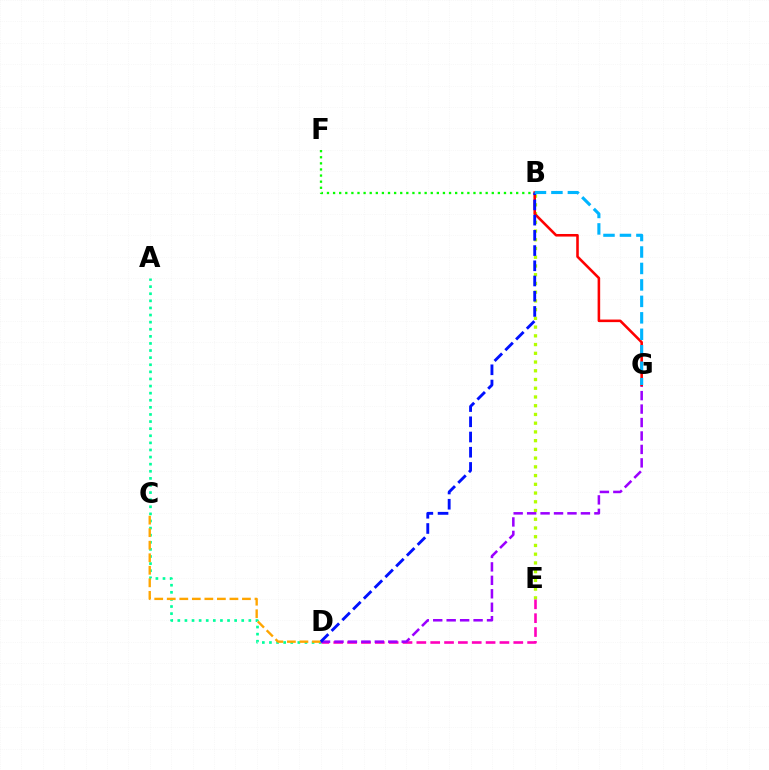{('B', 'E'): [{'color': '#b3ff00', 'line_style': 'dotted', 'thickness': 2.37}], ('D', 'E'): [{'color': '#ff00bd', 'line_style': 'dashed', 'thickness': 1.88}], ('A', 'D'): [{'color': '#00ff9d', 'line_style': 'dotted', 'thickness': 1.93}], ('B', 'F'): [{'color': '#08ff00', 'line_style': 'dotted', 'thickness': 1.66}], ('C', 'D'): [{'color': '#ffa500', 'line_style': 'dashed', 'thickness': 1.7}], ('D', 'G'): [{'color': '#9b00ff', 'line_style': 'dashed', 'thickness': 1.83}], ('B', 'G'): [{'color': '#ff0000', 'line_style': 'solid', 'thickness': 1.85}, {'color': '#00b5ff', 'line_style': 'dashed', 'thickness': 2.24}], ('B', 'D'): [{'color': '#0010ff', 'line_style': 'dashed', 'thickness': 2.07}]}